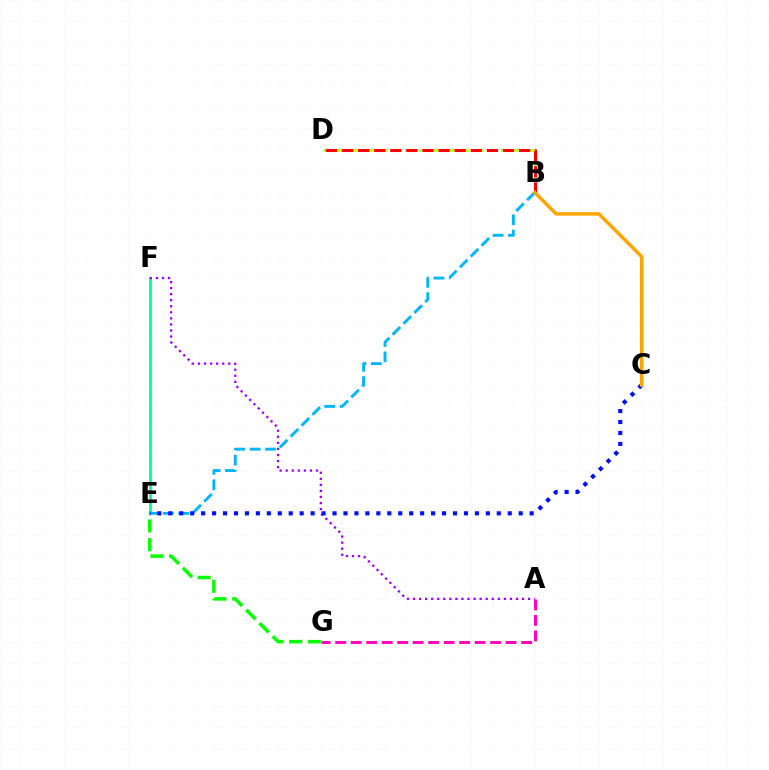{('E', 'G'): [{'color': '#08ff00', 'line_style': 'dashed', 'thickness': 2.54}], ('E', 'F'): [{'color': '#00ff9d', 'line_style': 'solid', 'thickness': 2.01}], ('A', 'F'): [{'color': '#9b00ff', 'line_style': 'dotted', 'thickness': 1.65}], ('B', 'D'): [{'color': '#b3ff00', 'line_style': 'dashed', 'thickness': 1.85}, {'color': '#ff0000', 'line_style': 'dashed', 'thickness': 2.19}], ('B', 'E'): [{'color': '#00b5ff', 'line_style': 'dashed', 'thickness': 2.09}], ('A', 'G'): [{'color': '#ff00bd', 'line_style': 'dashed', 'thickness': 2.1}], ('C', 'E'): [{'color': '#0010ff', 'line_style': 'dotted', 'thickness': 2.98}], ('B', 'C'): [{'color': '#ffa500', 'line_style': 'solid', 'thickness': 2.5}]}